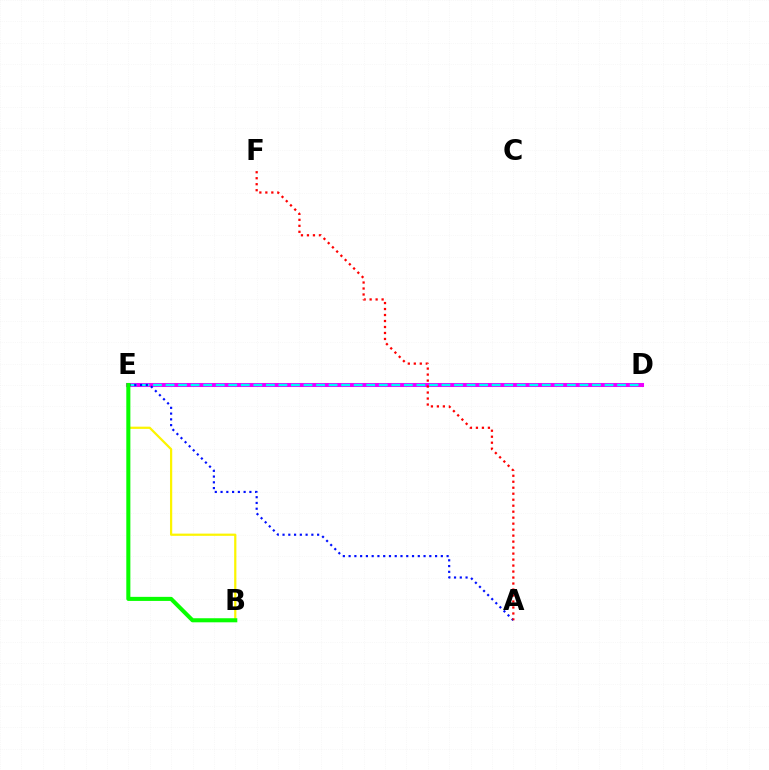{('B', 'E'): [{'color': '#fcf500', 'line_style': 'solid', 'thickness': 1.6}, {'color': '#08ff00', 'line_style': 'solid', 'thickness': 2.92}], ('D', 'E'): [{'color': '#ee00ff', 'line_style': 'solid', 'thickness': 2.92}, {'color': '#00fff6', 'line_style': 'dashed', 'thickness': 1.7}], ('A', 'E'): [{'color': '#0010ff', 'line_style': 'dotted', 'thickness': 1.57}], ('A', 'F'): [{'color': '#ff0000', 'line_style': 'dotted', 'thickness': 1.63}]}